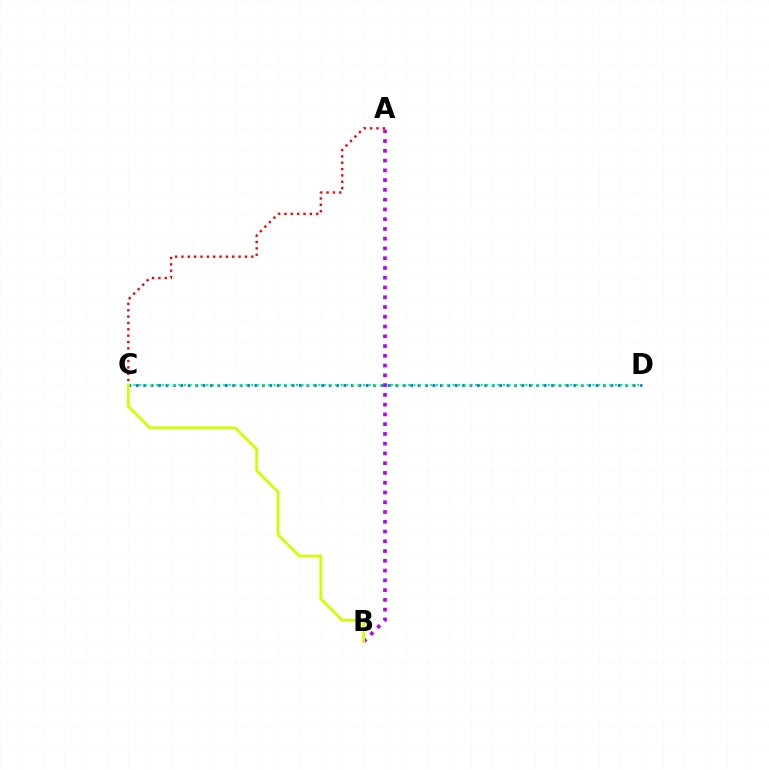{('C', 'D'): [{'color': '#0074ff', 'line_style': 'dotted', 'thickness': 2.01}, {'color': '#00ff5c', 'line_style': 'dotted', 'thickness': 1.52}], ('A', 'C'): [{'color': '#ff0000', 'line_style': 'dotted', 'thickness': 1.72}], ('A', 'B'): [{'color': '#b900ff', 'line_style': 'dotted', 'thickness': 2.65}], ('B', 'C'): [{'color': '#d1ff00', 'line_style': 'solid', 'thickness': 2.02}]}